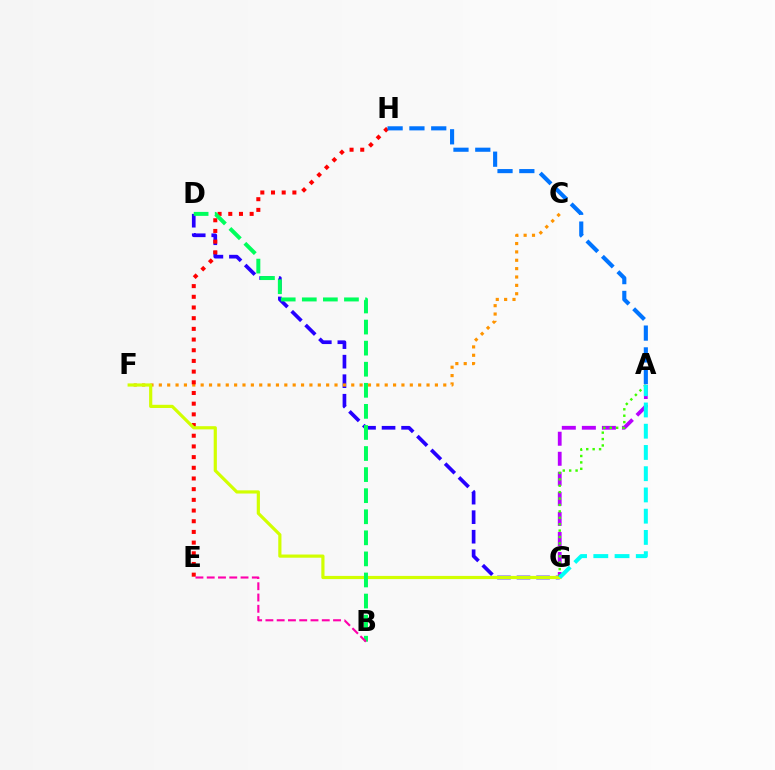{('D', 'G'): [{'color': '#2500ff', 'line_style': 'dashed', 'thickness': 2.65}], ('C', 'F'): [{'color': '#ff9400', 'line_style': 'dotted', 'thickness': 2.27}], ('A', 'G'): [{'color': '#b900ff', 'line_style': 'dashed', 'thickness': 2.72}, {'color': '#3dff00', 'line_style': 'dotted', 'thickness': 1.74}, {'color': '#00fff6', 'line_style': 'dashed', 'thickness': 2.89}], ('E', 'H'): [{'color': '#ff0000', 'line_style': 'dotted', 'thickness': 2.9}], ('F', 'G'): [{'color': '#d1ff00', 'line_style': 'solid', 'thickness': 2.29}], ('B', 'D'): [{'color': '#00ff5c', 'line_style': 'dashed', 'thickness': 2.86}], ('B', 'E'): [{'color': '#ff00ac', 'line_style': 'dashed', 'thickness': 1.53}], ('A', 'H'): [{'color': '#0074ff', 'line_style': 'dashed', 'thickness': 2.96}]}